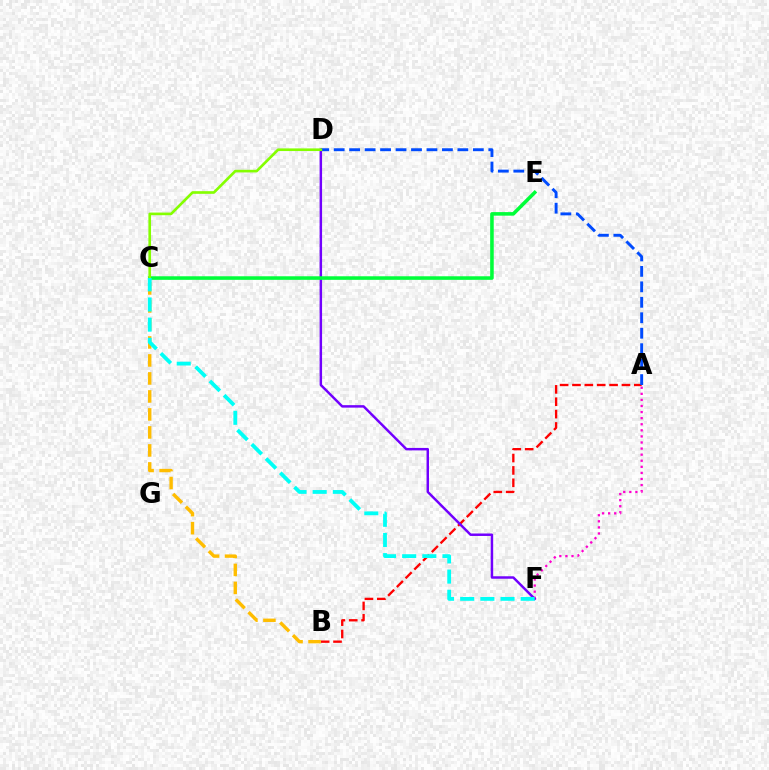{('A', 'B'): [{'color': '#ff0000', 'line_style': 'dashed', 'thickness': 1.68}], ('B', 'C'): [{'color': '#ffbd00', 'line_style': 'dashed', 'thickness': 2.44}], ('A', 'F'): [{'color': '#ff00cf', 'line_style': 'dotted', 'thickness': 1.65}], ('D', 'F'): [{'color': '#7200ff', 'line_style': 'solid', 'thickness': 1.78}], ('C', 'E'): [{'color': '#00ff39', 'line_style': 'solid', 'thickness': 2.56}], ('A', 'D'): [{'color': '#004bff', 'line_style': 'dashed', 'thickness': 2.1}], ('C', 'D'): [{'color': '#84ff00', 'line_style': 'solid', 'thickness': 1.91}], ('C', 'F'): [{'color': '#00fff6', 'line_style': 'dashed', 'thickness': 2.74}]}